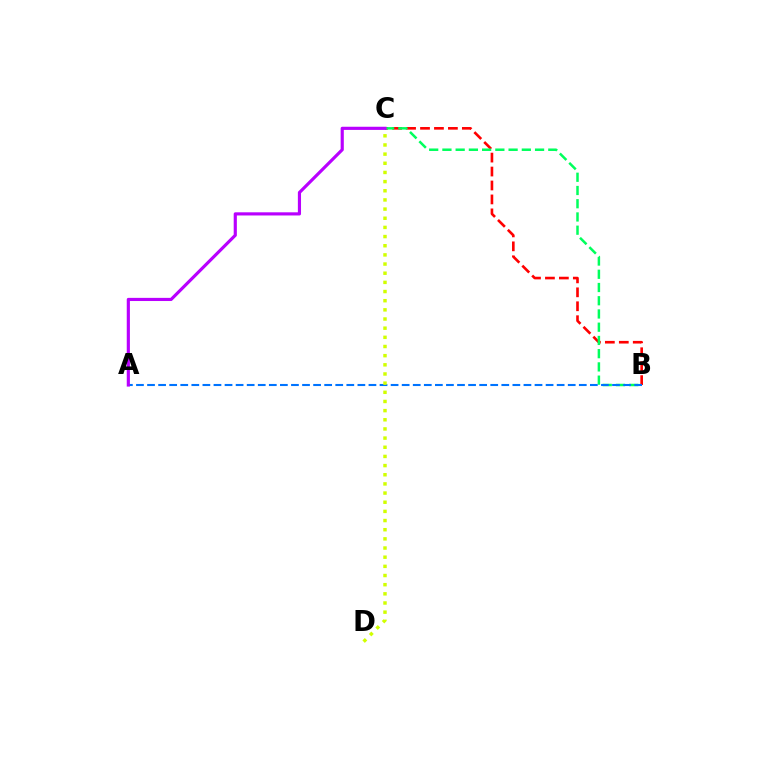{('B', 'C'): [{'color': '#ff0000', 'line_style': 'dashed', 'thickness': 1.89}, {'color': '#00ff5c', 'line_style': 'dashed', 'thickness': 1.8}], ('A', 'B'): [{'color': '#0074ff', 'line_style': 'dashed', 'thickness': 1.5}], ('A', 'C'): [{'color': '#b900ff', 'line_style': 'solid', 'thickness': 2.27}], ('C', 'D'): [{'color': '#d1ff00', 'line_style': 'dotted', 'thickness': 2.49}]}